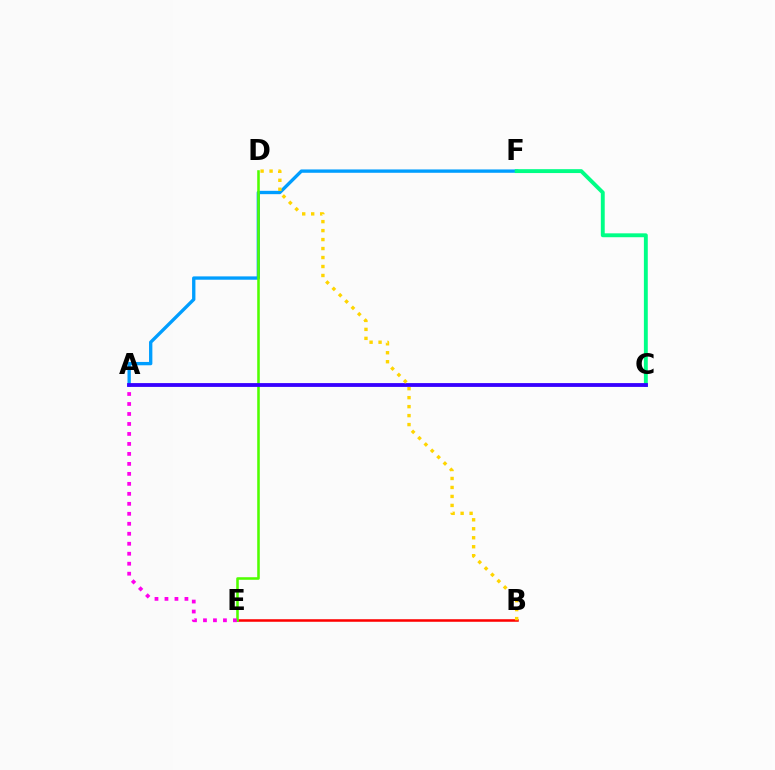{('B', 'E'): [{'color': '#ff0000', 'line_style': 'solid', 'thickness': 1.83}], ('A', 'F'): [{'color': '#009eff', 'line_style': 'solid', 'thickness': 2.4}], ('D', 'E'): [{'color': '#4fff00', 'line_style': 'solid', 'thickness': 1.85}], ('A', 'E'): [{'color': '#ff00ed', 'line_style': 'dotted', 'thickness': 2.71}], ('C', 'F'): [{'color': '#00ff86', 'line_style': 'solid', 'thickness': 2.8}], ('A', 'C'): [{'color': '#3700ff', 'line_style': 'solid', 'thickness': 2.74}], ('B', 'D'): [{'color': '#ffd500', 'line_style': 'dotted', 'thickness': 2.44}]}